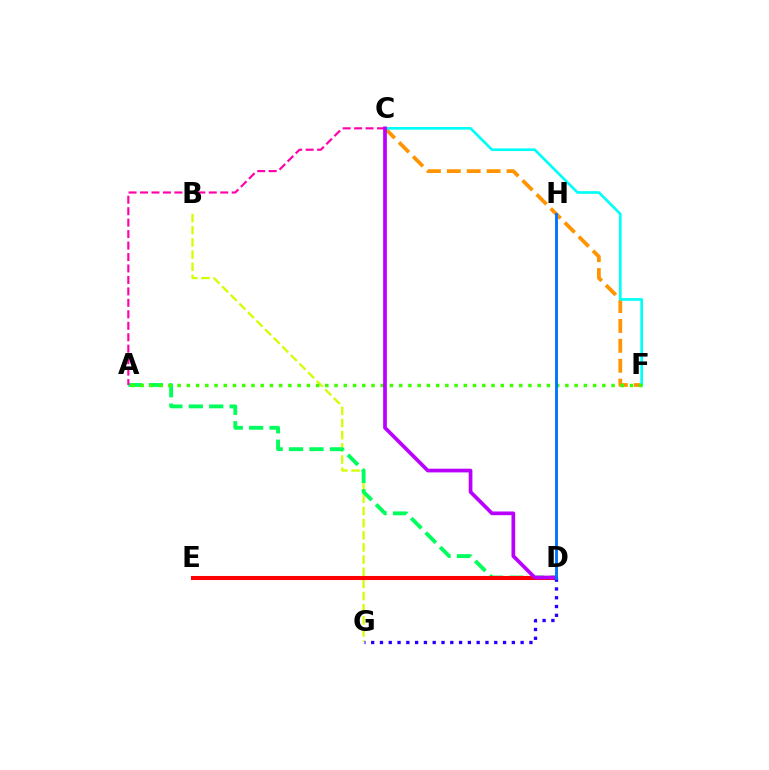{('B', 'G'): [{'color': '#d1ff00', 'line_style': 'dashed', 'thickness': 1.65}], ('C', 'F'): [{'color': '#ff9400', 'line_style': 'dashed', 'thickness': 2.7}, {'color': '#00fff6', 'line_style': 'solid', 'thickness': 1.93}], ('A', 'D'): [{'color': '#00ff5c', 'line_style': 'dashed', 'thickness': 2.78}], ('A', 'F'): [{'color': '#3dff00', 'line_style': 'dotted', 'thickness': 2.51}], ('A', 'C'): [{'color': '#ff00ac', 'line_style': 'dashed', 'thickness': 1.56}], ('D', 'E'): [{'color': '#ff0000', 'line_style': 'solid', 'thickness': 2.93}], ('C', 'D'): [{'color': '#b900ff', 'line_style': 'solid', 'thickness': 2.67}], ('D', 'G'): [{'color': '#2500ff', 'line_style': 'dotted', 'thickness': 2.39}], ('D', 'H'): [{'color': '#0074ff', 'line_style': 'solid', 'thickness': 2.07}]}